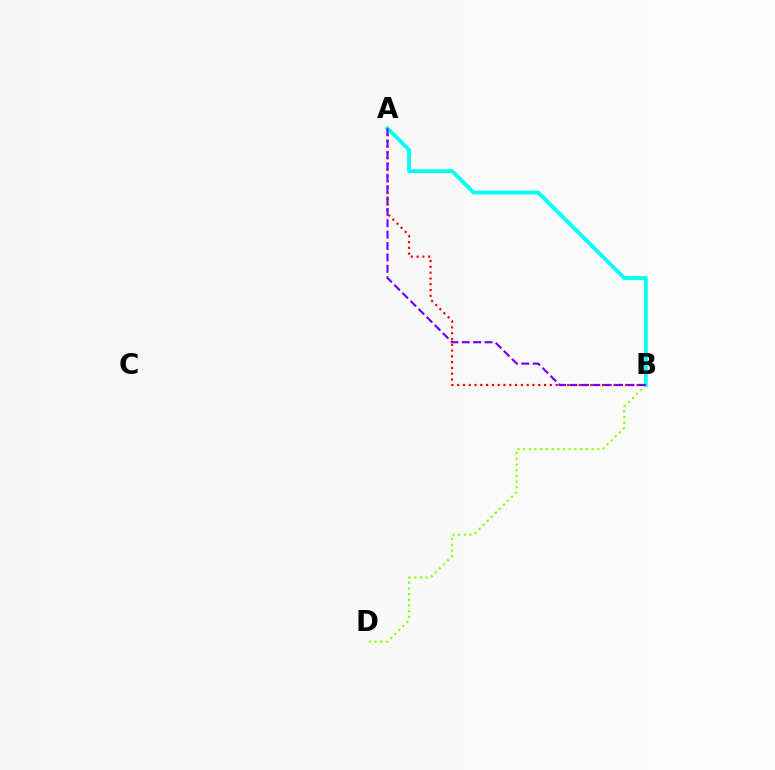{('A', 'B'): [{'color': '#ff0000', 'line_style': 'dotted', 'thickness': 1.57}, {'color': '#00fff6', 'line_style': 'solid', 'thickness': 2.74}, {'color': '#7200ff', 'line_style': 'dashed', 'thickness': 1.55}], ('B', 'D'): [{'color': '#84ff00', 'line_style': 'dotted', 'thickness': 1.55}]}